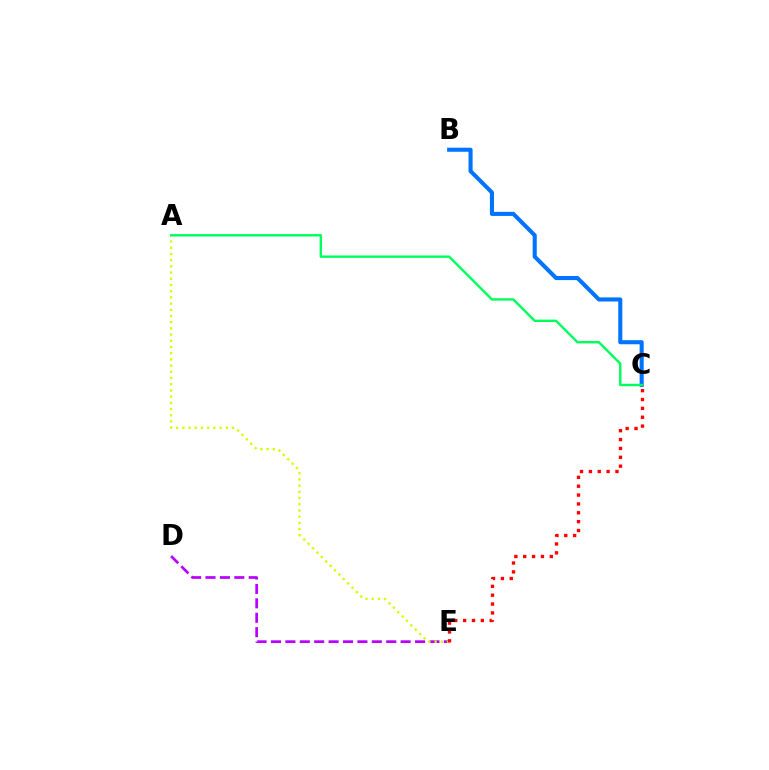{('D', 'E'): [{'color': '#b900ff', 'line_style': 'dashed', 'thickness': 1.96}], ('A', 'E'): [{'color': '#d1ff00', 'line_style': 'dotted', 'thickness': 1.69}], ('B', 'C'): [{'color': '#0074ff', 'line_style': 'solid', 'thickness': 2.94}], ('C', 'E'): [{'color': '#ff0000', 'line_style': 'dotted', 'thickness': 2.41}], ('A', 'C'): [{'color': '#00ff5c', 'line_style': 'solid', 'thickness': 1.74}]}